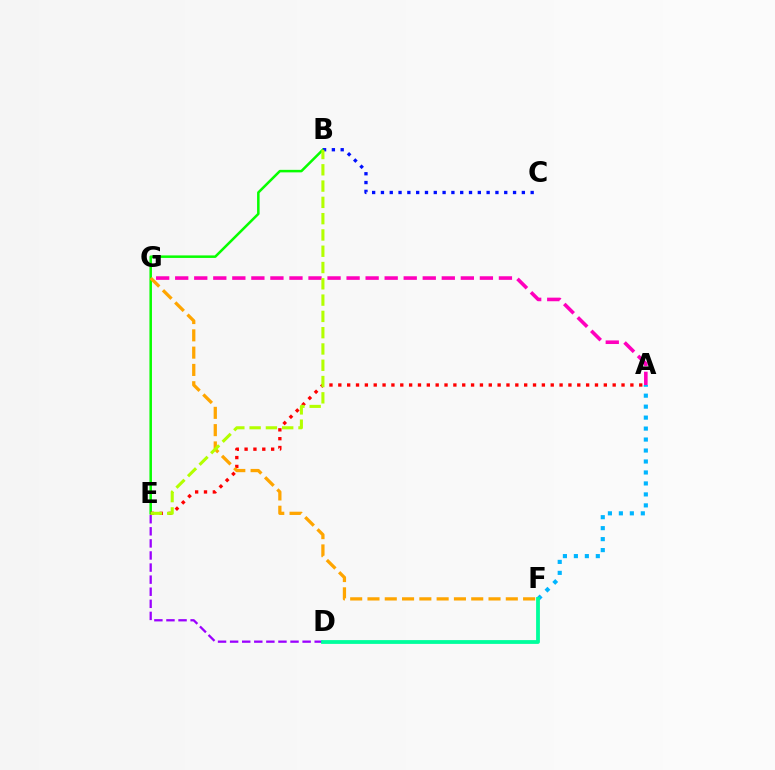{('B', 'E'): [{'color': '#08ff00', 'line_style': 'solid', 'thickness': 1.82}, {'color': '#b3ff00', 'line_style': 'dashed', 'thickness': 2.21}], ('A', 'E'): [{'color': '#ff0000', 'line_style': 'dotted', 'thickness': 2.4}], ('A', 'G'): [{'color': '#ff00bd', 'line_style': 'dashed', 'thickness': 2.59}], ('D', 'E'): [{'color': '#9b00ff', 'line_style': 'dashed', 'thickness': 1.64}], ('F', 'G'): [{'color': '#ffa500', 'line_style': 'dashed', 'thickness': 2.35}], ('B', 'C'): [{'color': '#0010ff', 'line_style': 'dotted', 'thickness': 2.39}], ('A', 'F'): [{'color': '#00b5ff', 'line_style': 'dotted', 'thickness': 2.98}], ('D', 'F'): [{'color': '#00ff9d', 'line_style': 'solid', 'thickness': 2.74}]}